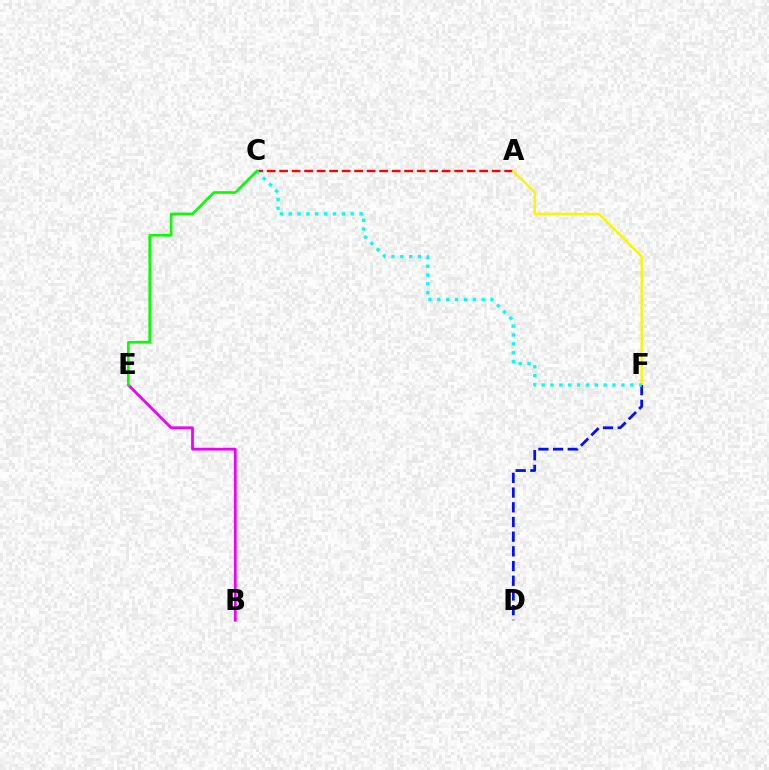{('A', 'C'): [{'color': '#ff0000', 'line_style': 'dashed', 'thickness': 1.7}], ('B', 'E'): [{'color': '#ee00ff', 'line_style': 'solid', 'thickness': 2.0}], ('A', 'F'): [{'color': '#fcf500', 'line_style': 'solid', 'thickness': 1.73}], ('D', 'F'): [{'color': '#0010ff', 'line_style': 'dashed', 'thickness': 2.0}], ('C', 'F'): [{'color': '#00fff6', 'line_style': 'dotted', 'thickness': 2.41}], ('C', 'E'): [{'color': '#08ff00', 'line_style': 'solid', 'thickness': 1.87}]}